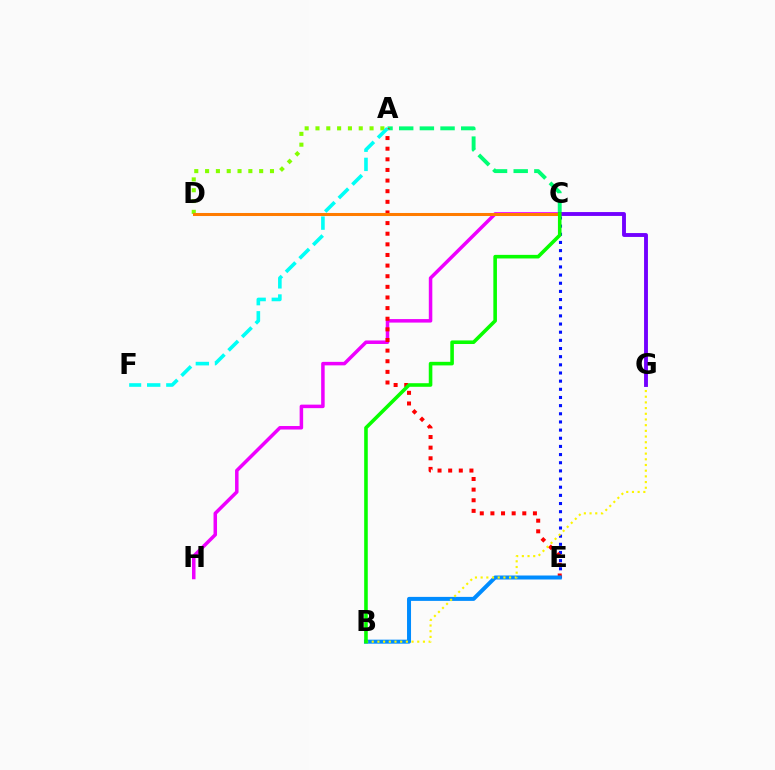{('C', 'E'): [{'color': '#0010ff', 'line_style': 'dotted', 'thickness': 2.22}], ('A', 'C'): [{'color': '#00ff74', 'line_style': 'dashed', 'thickness': 2.81}], ('C', 'H'): [{'color': '#ee00ff', 'line_style': 'solid', 'thickness': 2.53}], ('A', 'E'): [{'color': '#ff0000', 'line_style': 'dotted', 'thickness': 2.89}], ('C', 'D'): [{'color': '#ff0094', 'line_style': 'dashed', 'thickness': 2.17}, {'color': '#ff7c00', 'line_style': 'solid', 'thickness': 2.18}], ('B', 'E'): [{'color': '#008cff', 'line_style': 'solid', 'thickness': 2.88}], ('B', 'G'): [{'color': '#fcf500', 'line_style': 'dotted', 'thickness': 1.55}], ('A', 'D'): [{'color': '#84ff00', 'line_style': 'dotted', 'thickness': 2.94}], ('C', 'G'): [{'color': '#7200ff', 'line_style': 'solid', 'thickness': 2.79}], ('B', 'C'): [{'color': '#08ff00', 'line_style': 'solid', 'thickness': 2.58}], ('A', 'F'): [{'color': '#00fff6', 'line_style': 'dashed', 'thickness': 2.6}]}